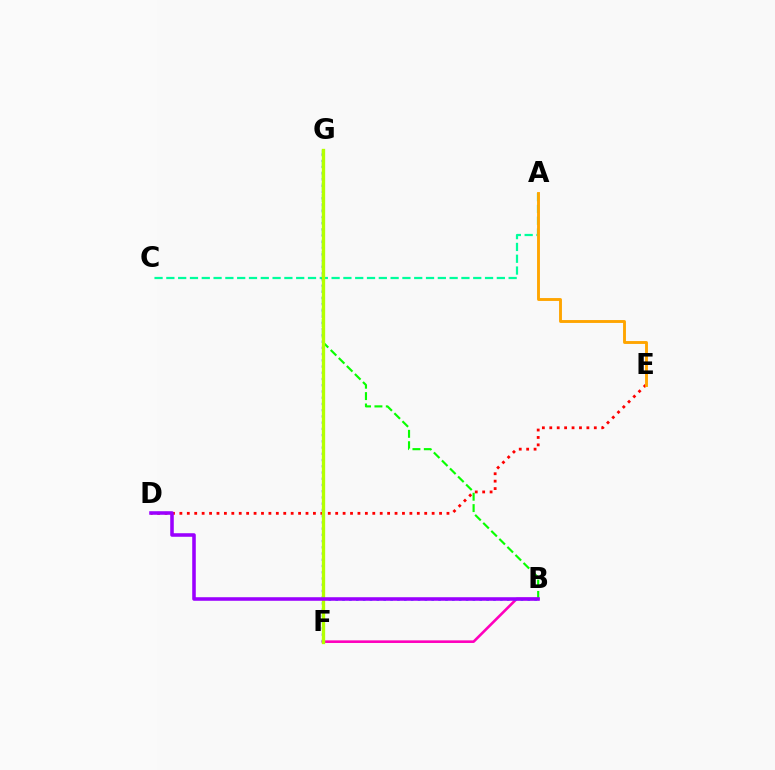{('B', 'F'): [{'color': '#ff00bd', 'line_style': 'solid', 'thickness': 1.88}, {'color': '#00b5ff', 'line_style': 'dotted', 'thickness': 1.86}], ('A', 'C'): [{'color': '#00ff9d', 'line_style': 'dashed', 'thickness': 1.6}], ('D', 'E'): [{'color': '#ff0000', 'line_style': 'dotted', 'thickness': 2.02}], ('B', 'G'): [{'color': '#08ff00', 'line_style': 'dashed', 'thickness': 1.54}], ('F', 'G'): [{'color': '#0010ff', 'line_style': 'dotted', 'thickness': 1.69}, {'color': '#b3ff00', 'line_style': 'solid', 'thickness': 2.39}], ('B', 'D'): [{'color': '#9b00ff', 'line_style': 'solid', 'thickness': 2.56}], ('A', 'E'): [{'color': '#ffa500', 'line_style': 'solid', 'thickness': 2.08}]}